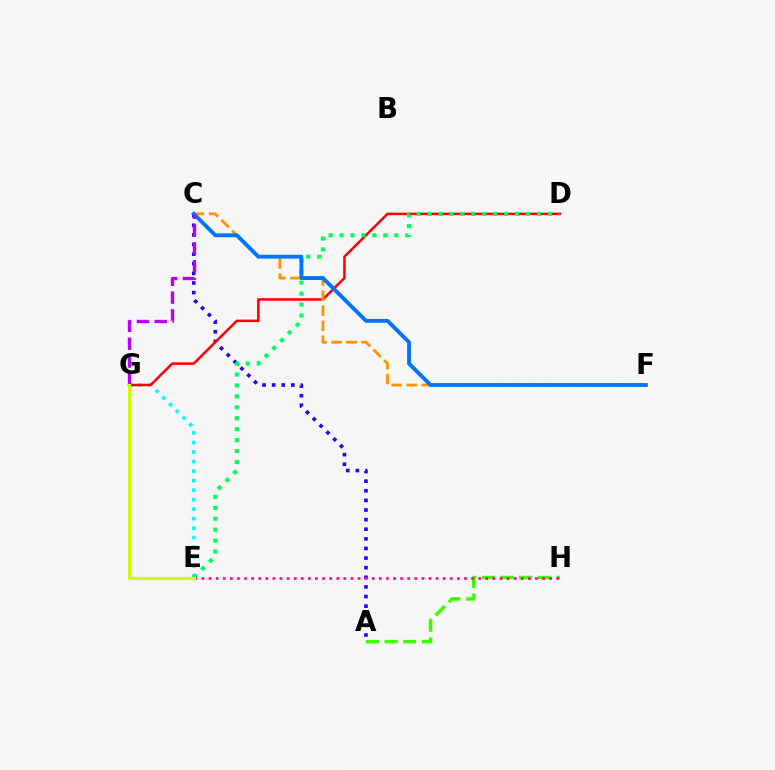{('A', 'C'): [{'color': '#2500ff', 'line_style': 'dotted', 'thickness': 2.61}], ('E', 'G'): [{'color': '#00fff6', 'line_style': 'dotted', 'thickness': 2.59}, {'color': '#d1ff00', 'line_style': 'solid', 'thickness': 2.32}], ('D', 'G'): [{'color': '#ff0000', 'line_style': 'solid', 'thickness': 1.81}], ('D', 'E'): [{'color': '#00ff5c', 'line_style': 'dotted', 'thickness': 2.97}], ('C', 'F'): [{'color': '#ff9400', 'line_style': 'dashed', 'thickness': 2.04}, {'color': '#0074ff', 'line_style': 'solid', 'thickness': 2.79}], ('A', 'H'): [{'color': '#3dff00', 'line_style': 'dashed', 'thickness': 2.53}], ('E', 'H'): [{'color': '#ff00ac', 'line_style': 'dotted', 'thickness': 1.93}], ('C', 'G'): [{'color': '#b900ff', 'line_style': 'dashed', 'thickness': 2.42}]}